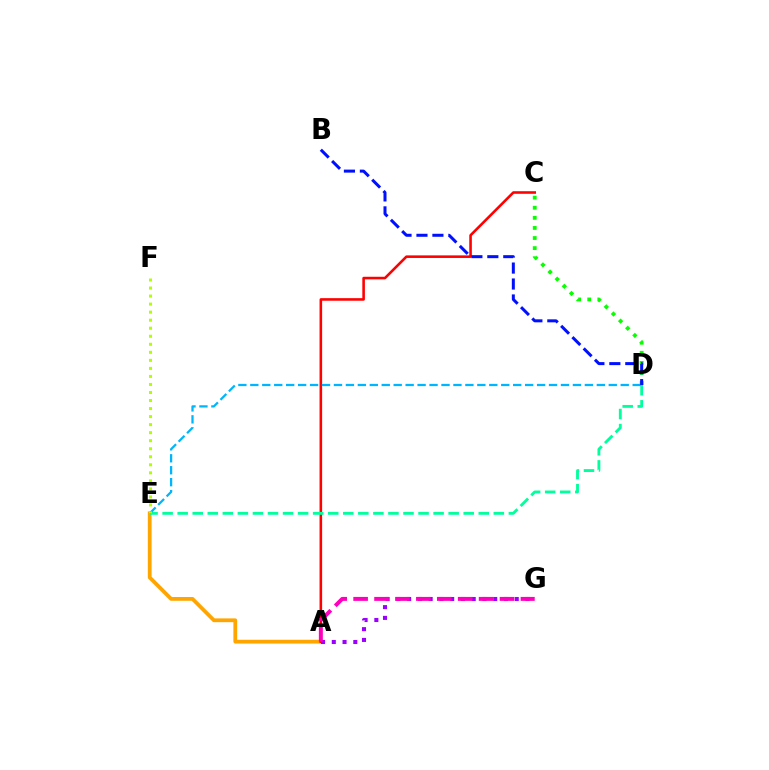{('C', 'D'): [{'color': '#08ff00', 'line_style': 'dotted', 'thickness': 2.74}], ('A', 'E'): [{'color': '#ffa500', 'line_style': 'solid', 'thickness': 2.72}], ('A', 'C'): [{'color': '#ff0000', 'line_style': 'solid', 'thickness': 1.86}], ('D', 'E'): [{'color': '#00ff9d', 'line_style': 'dashed', 'thickness': 2.05}, {'color': '#00b5ff', 'line_style': 'dashed', 'thickness': 1.62}], ('A', 'G'): [{'color': '#9b00ff', 'line_style': 'dotted', 'thickness': 2.92}, {'color': '#ff00bd', 'line_style': 'dashed', 'thickness': 2.84}], ('B', 'D'): [{'color': '#0010ff', 'line_style': 'dashed', 'thickness': 2.17}], ('E', 'F'): [{'color': '#b3ff00', 'line_style': 'dotted', 'thickness': 2.18}]}